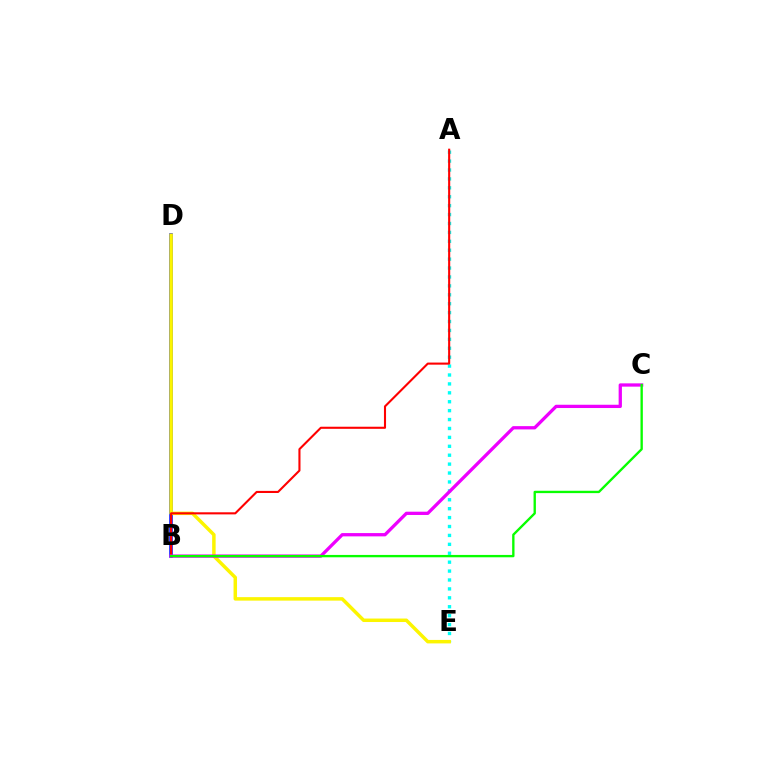{('A', 'E'): [{'color': '#00fff6', 'line_style': 'dotted', 'thickness': 2.42}], ('B', 'D'): [{'color': '#0010ff', 'line_style': 'solid', 'thickness': 2.54}], ('D', 'E'): [{'color': '#fcf500', 'line_style': 'solid', 'thickness': 2.5}], ('A', 'B'): [{'color': '#ff0000', 'line_style': 'solid', 'thickness': 1.51}], ('B', 'C'): [{'color': '#ee00ff', 'line_style': 'solid', 'thickness': 2.36}, {'color': '#08ff00', 'line_style': 'solid', 'thickness': 1.69}]}